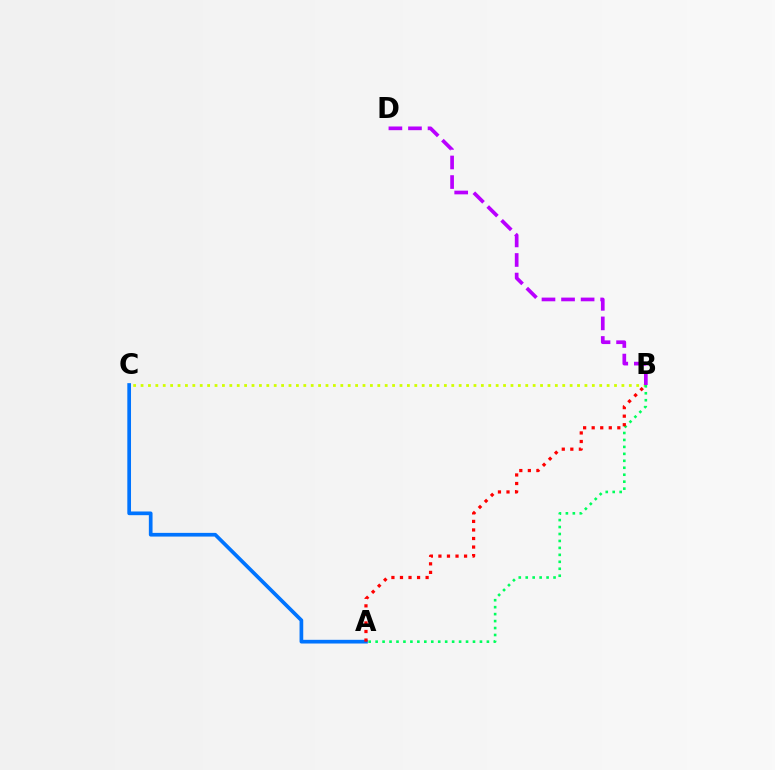{('A', 'C'): [{'color': '#0074ff', 'line_style': 'solid', 'thickness': 2.66}], ('B', 'C'): [{'color': '#d1ff00', 'line_style': 'dotted', 'thickness': 2.01}], ('B', 'D'): [{'color': '#b900ff', 'line_style': 'dashed', 'thickness': 2.66}], ('A', 'B'): [{'color': '#00ff5c', 'line_style': 'dotted', 'thickness': 1.89}, {'color': '#ff0000', 'line_style': 'dotted', 'thickness': 2.32}]}